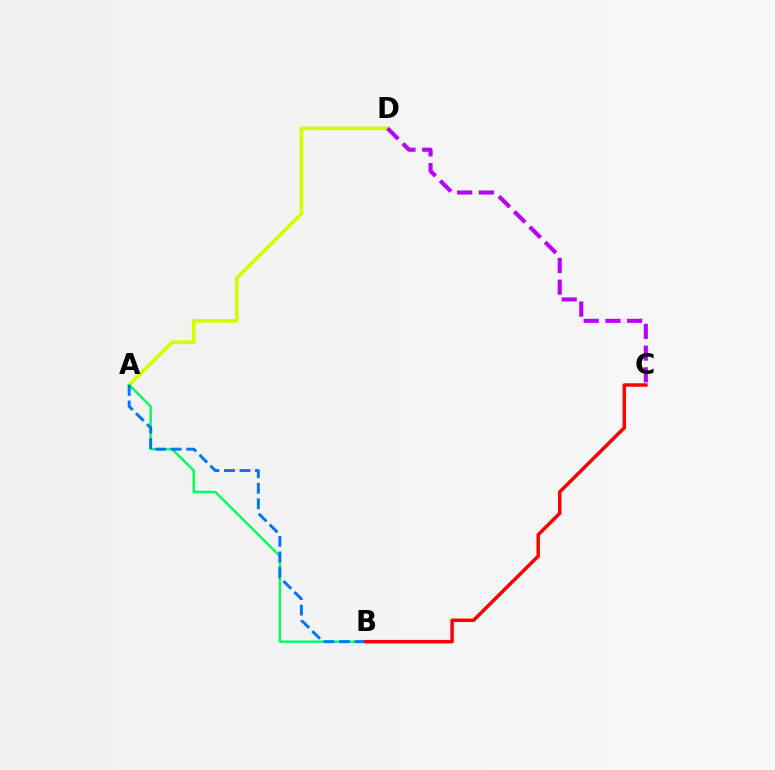{('A', 'D'): [{'color': '#d1ff00', 'line_style': 'solid', 'thickness': 2.67}], ('A', 'B'): [{'color': '#00ff5c', 'line_style': 'solid', 'thickness': 1.73}, {'color': '#0074ff', 'line_style': 'dashed', 'thickness': 2.11}], ('C', 'D'): [{'color': '#b900ff', 'line_style': 'dashed', 'thickness': 2.95}], ('B', 'C'): [{'color': '#ff0000', 'line_style': 'solid', 'thickness': 2.5}]}